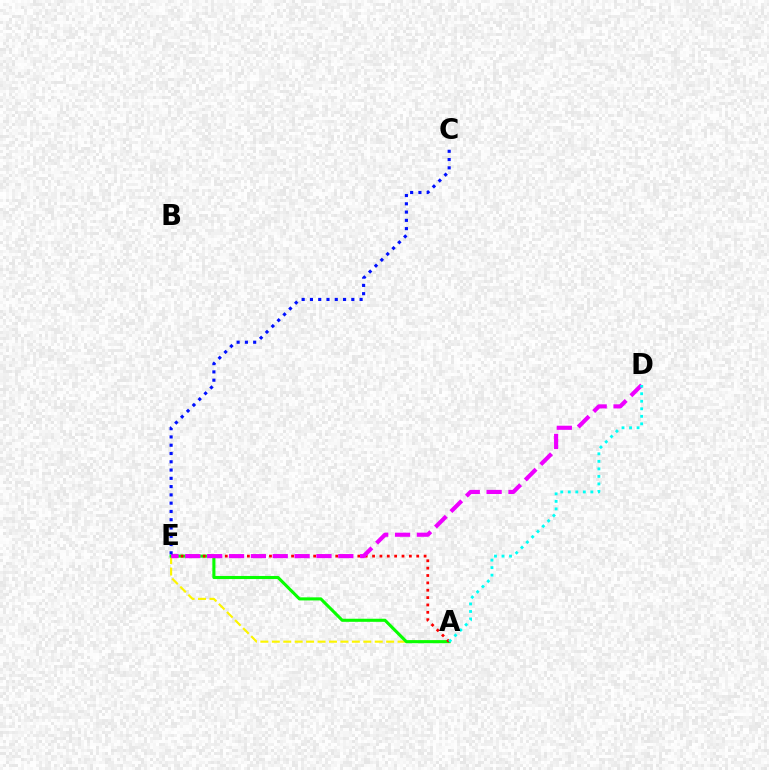{('A', 'E'): [{'color': '#fcf500', 'line_style': 'dashed', 'thickness': 1.55}, {'color': '#08ff00', 'line_style': 'solid', 'thickness': 2.22}, {'color': '#ff0000', 'line_style': 'dotted', 'thickness': 2.0}], ('D', 'E'): [{'color': '#ee00ff', 'line_style': 'dashed', 'thickness': 2.97}], ('C', 'E'): [{'color': '#0010ff', 'line_style': 'dotted', 'thickness': 2.25}], ('A', 'D'): [{'color': '#00fff6', 'line_style': 'dotted', 'thickness': 2.05}]}